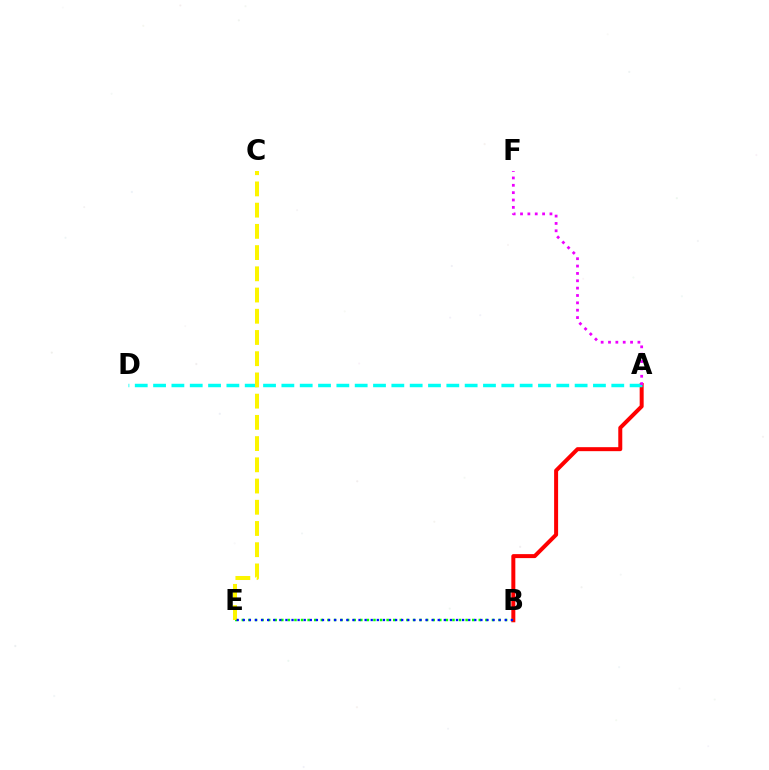{('A', 'B'): [{'color': '#ff0000', 'line_style': 'solid', 'thickness': 2.87}], ('A', 'D'): [{'color': '#00fff6', 'line_style': 'dashed', 'thickness': 2.49}], ('A', 'F'): [{'color': '#ee00ff', 'line_style': 'dotted', 'thickness': 2.0}], ('B', 'E'): [{'color': '#08ff00', 'line_style': 'dotted', 'thickness': 1.79}, {'color': '#0010ff', 'line_style': 'dotted', 'thickness': 1.66}], ('C', 'E'): [{'color': '#fcf500', 'line_style': 'dashed', 'thickness': 2.88}]}